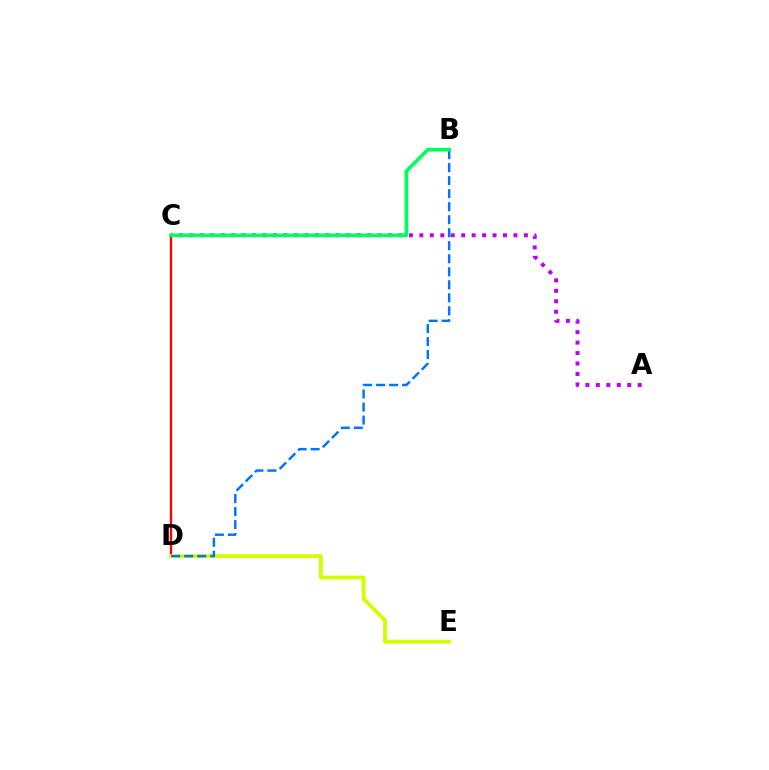{('C', 'D'): [{'color': '#ff0000', 'line_style': 'solid', 'thickness': 1.69}], ('D', 'E'): [{'color': '#d1ff00', 'line_style': 'solid', 'thickness': 2.76}], ('A', 'C'): [{'color': '#b900ff', 'line_style': 'dotted', 'thickness': 2.84}], ('B', 'D'): [{'color': '#0074ff', 'line_style': 'dashed', 'thickness': 1.77}], ('B', 'C'): [{'color': '#00ff5c', 'line_style': 'solid', 'thickness': 2.63}]}